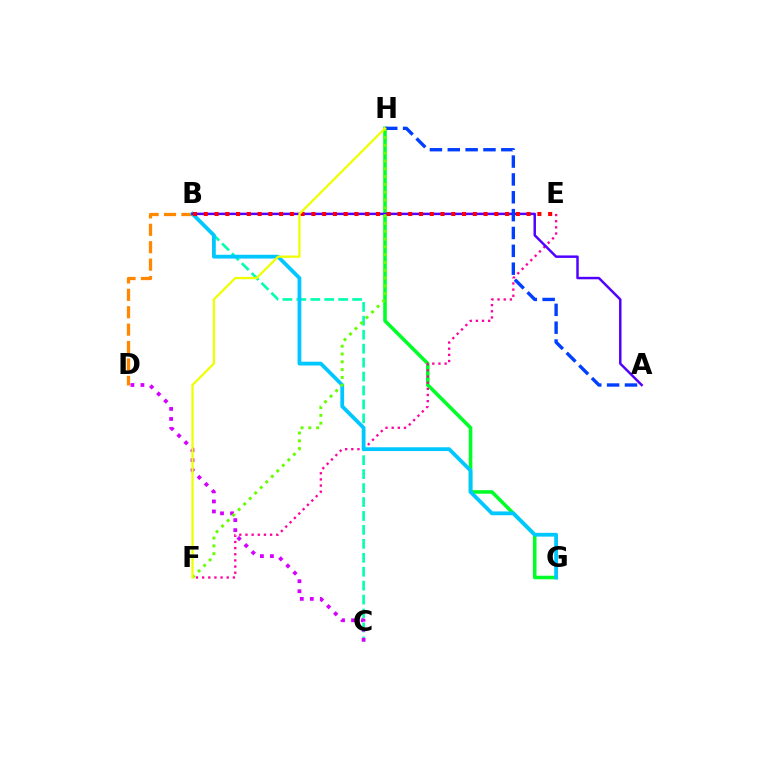{('G', 'H'): [{'color': '#00ff27', 'line_style': 'solid', 'thickness': 2.56}], ('B', 'C'): [{'color': '#00ffaf', 'line_style': 'dashed', 'thickness': 1.89}], ('E', 'F'): [{'color': '#ff00a0', 'line_style': 'dotted', 'thickness': 1.67}], ('B', 'D'): [{'color': '#ff8800', 'line_style': 'dashed', 'thickness': 2.36}], ('B', 'G'): [{'color': '#00c7ff', 'line_style': 'solid', 'thickness': 2.72}], ('C', 'D'): [{'color': '#d600ff', 'line_style': 'dotted', 'thickness': 2.72}], ('A', 'B'): [{'color': '#4f00ff', 'line_style': 'solid', 'thickness': 1.78}], ('A', 'H'): [{'color': '#003fff', 'line_style': 'dashed', 'thickness': 2.43}], ('F', 'H'): [{'color': '#66ff00', 'line_style': 'dotted', 'thickness': 2.12}, {'color': '#eeff00', 'line_style': 'solid', 'thickness': 1.61}], ('B', 'E'): [{'color': '#ff0000', 'line_style': 'dotted', 'thickness': 2.92}]}